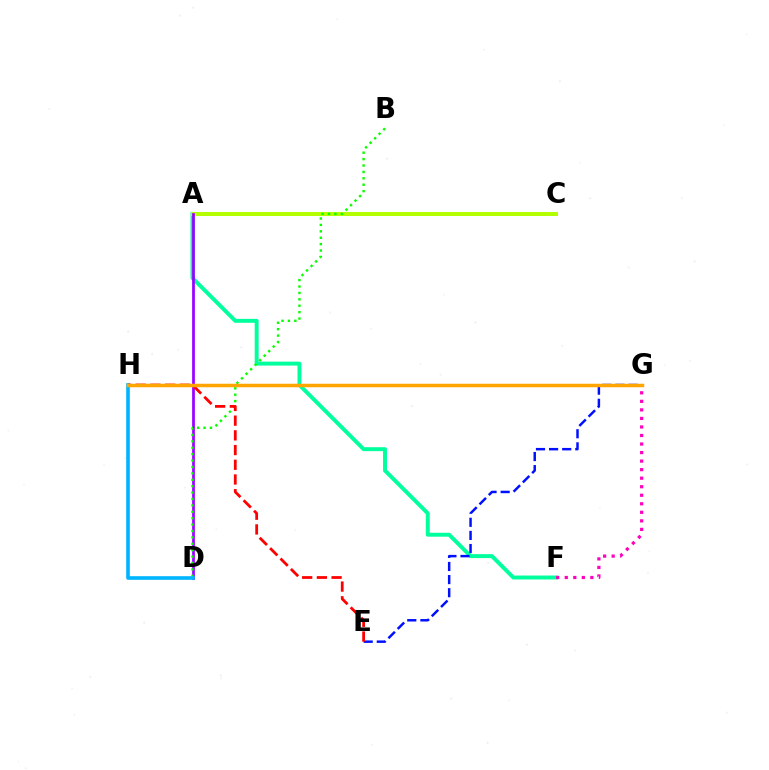{('A', 'F'): [{'color': '#00ff9d', 'line_style': 'solid', 'thickness': 2.83}], ('A', 'C'): [{'color': '#b3ff00', 'line_style': 'solid', 'thickness': 2.91}], ('F', 'G'): [{'color': '#ff00bd', 'line_style': 'dotted', 'thickness': 2.32}], ('A', 'D'): [{'color': '#9b00ff', 'line_style': 'solid', 'thickness': 1.98}], ('E', 'G'): [{'color': '#0010ff', 'line_style': 'dashed', 'thickness': 1.78}], ('B', 'D'): [{'color': '#08ff00', 'line_style': 'dotted', 'thickness': 1.74}], ('D', 'H'): [{'color': '#00b5ff', 'line_style': 'solid', 'thickness': 2.61}], ('E', 'H'): [{'color': '#ff0000', 'line_style': 'dashed', 'thickness': 2.0}], ('G', 'H'): [{'color': '#ffa500', 'line_style': 'solid', 'thickness': 2.52}]}